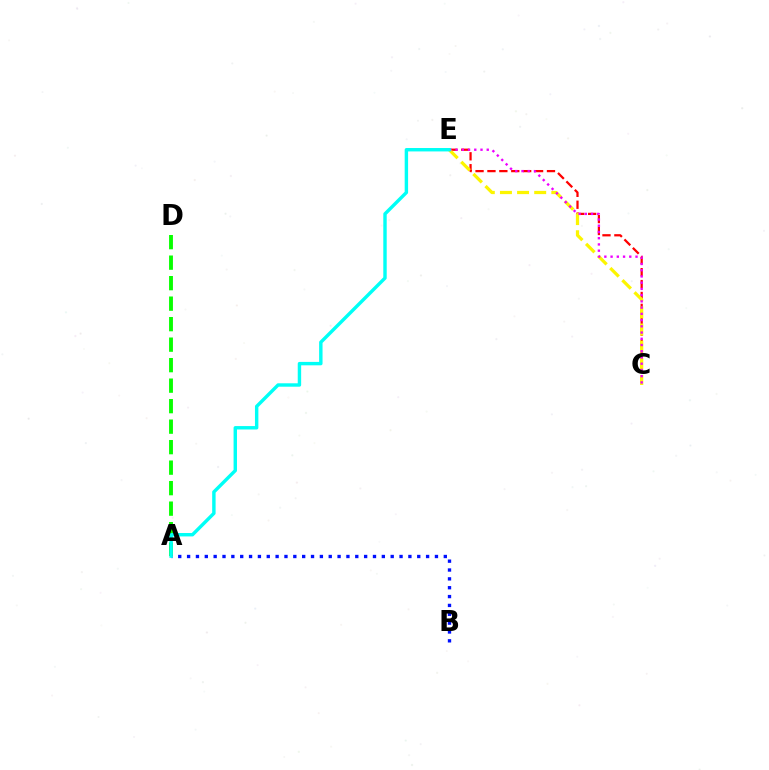{('C', 'E'): [{'color': '#ff0000', 'line_style': 'dashed', 'thickness': 1.62}, {'color': '#fcf500', 'line_style': 'dashed', 'thickness': 2.33}, {'color': '#ee00ff', 'line_style': 'dotted', 'thickness': 1.69}], ('A', 'D'): [{'color': '#08ff00', 'line_style': 'dashed', 'thickness': 2.78}], ('A', 'B'): [{'color': '#0010ff', 'line_style': 'dotted', 'thickness': 2.41}], ('A', 'E'): [{'color': '#00fff6', 'line_style': 'solid', 'thickness': 2.46}]}